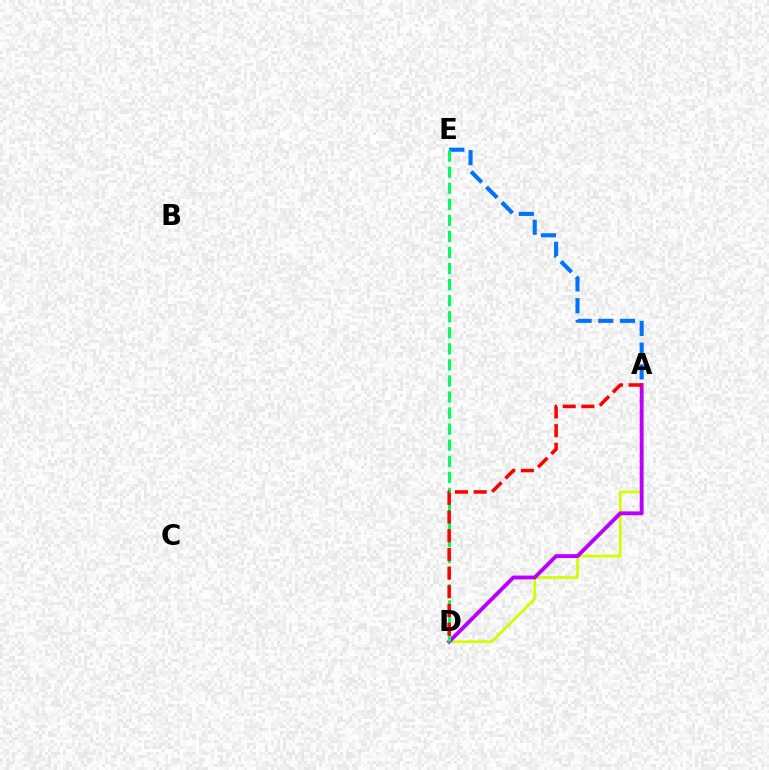{('A', 'E'): [{'color': '#0074ff', 'line_style': 'dashed', 'thickness': 2.95}], ('A', 'D'): [{'color': '#d1ff00', 'line_style': 'solid', 'thickness': 2.01}, {'color': '#b900ff', 'line_style': 'solid', 'thickness': 2.78}, {'color': '#ff0000', 'line_style': 'dashed', 'thickness': 2.54}], ('D', 'E'): [{'color': '#00ff5c', 'line_style': 'dashed', 'thickness': 2.18}]}